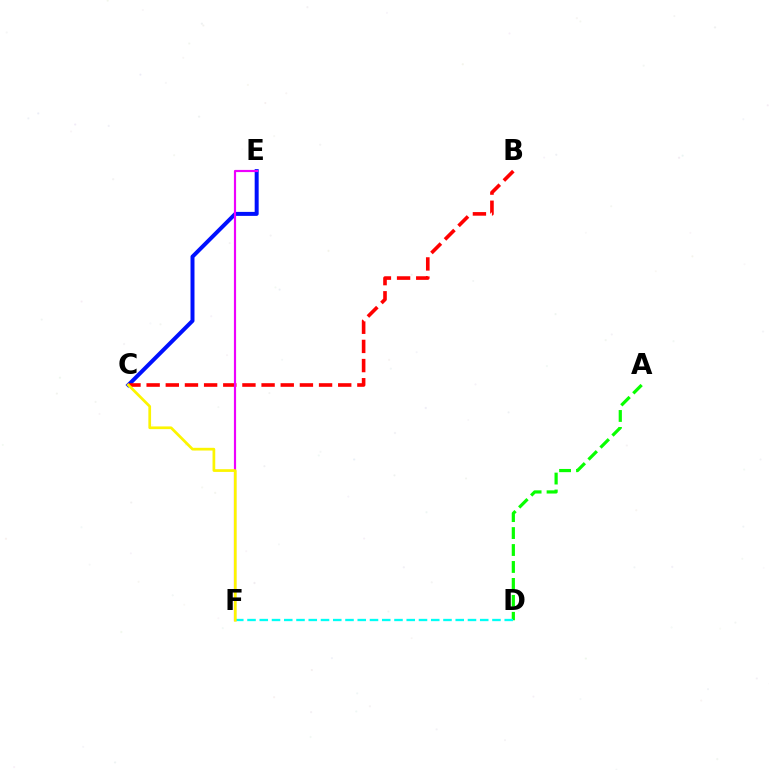{('A', 'D'): [{'color': '#08ff00', 'line_style': 'dashed', 'thickness': 2.3}], ('C', 'E'): [{'color': '#0010ff', 'line_style': 'solid', 'thickness': 2.87}], ('B', 'C'): [{'color': '#ff0000', 'line_style': 'dashed', 'thickness': 2.6}], ('D', 'F'): [{'color': '#00fff6', 'line_style': 'dashed', 'thickness': 1.66}], ('E', 'F'): [{'color': '#ee00ff', 'line_style': 'solid', 'thickness': 1.57}], ('C', 'F'): [{'color': '#fcf500', 'line_style': 'solid', 'thickness': 1.95}]}